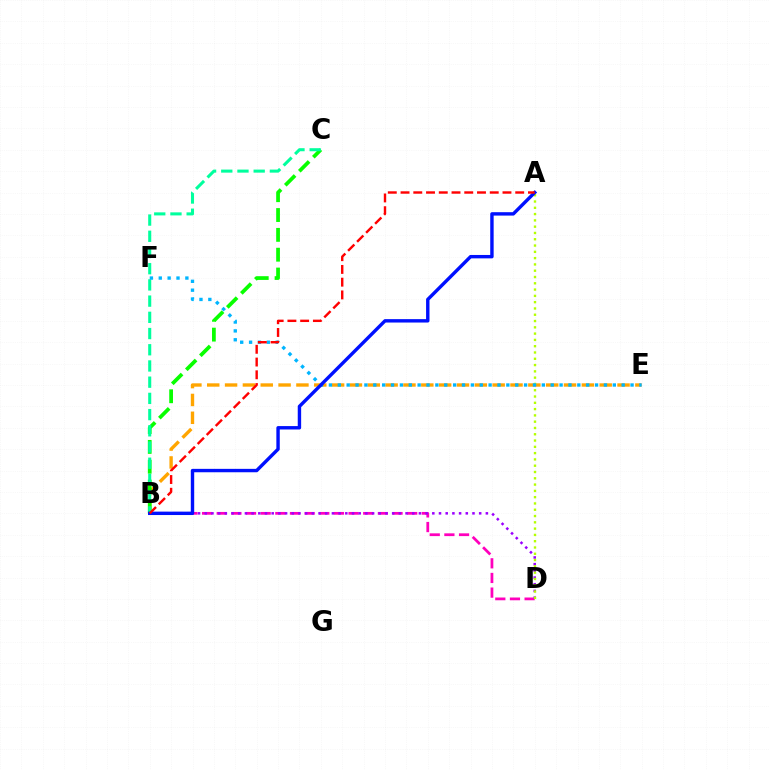{('B', 'E'): [{'color': '#ffa500', 'line_style': 'dashed', 'thickness': 2.42}], ('B', 'D'): [{'color': '#ff00bd', 'line_style': 'dashed', 'thickness': 1.99}, {'color': '#9b00ff', 'line_style': 'dotted', 'thickness': 1.82}], ('B', 'C'): [{'color': '#08ff00', 'line_style': 'dashed', 'thickness': 2.69}, {'color': '#00ff9d', 'line_style': 'dashed', 'thickness': 2.2}], ('A', 'D'): [{'color': '#b3ff00', 'line_style': 'dotted', 'thickness': 1.71}], ('E', 'F'): [{'color': '#00b5ff', 'line_style': 'dotted', 'thickness': 2.41}], ('A', 'B'): [{'color': '#0010ff', 'line_style': 'solid', 'thickness': 2.45}, {'color': '#ff0000', 'line_style': 'dashed', 'thickness': 1.73}]}